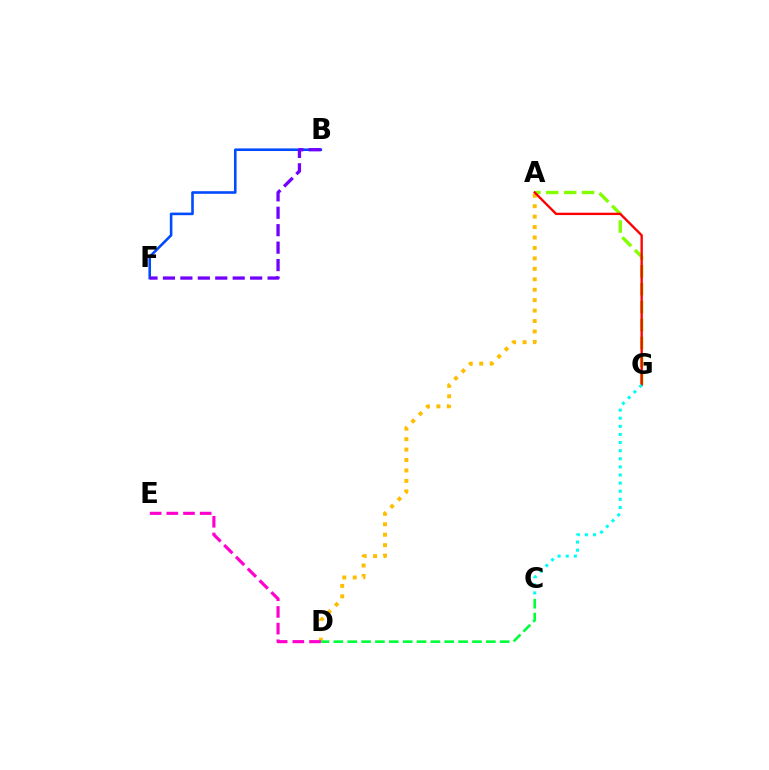{('A', 'D'): [{'color': '#ffbd00', 'line_style': 'dotted', 'thickness': 2.84}], ('A', 'G'): [{'color': '#84ff00', 'line_style': 'dashed', 'thickness': 2.43}, {'color': '#ff0000', 'line_style': 'solid', 'thickness': 1.69}], ('C', 'G'): [{'color': '#00fff6', 'line_style': 'dotted', 'thickness': 2.2}], ('B', 'F'): [{'color': '#004bff', 'line_style': 'solid', 'thickness': 1.87}, {'color': '#7200ff', 'line_style': 'dashed', 'thickness': 2.37}], ('C', 'D'): [{'color': '#00ff39', 'line_style': 'dashed', 'thickness': 1.88}], ('D', 'E'): [{'color': '#ff00cf', 'line_style': 'dashed', 'thickness': 2.27}]}